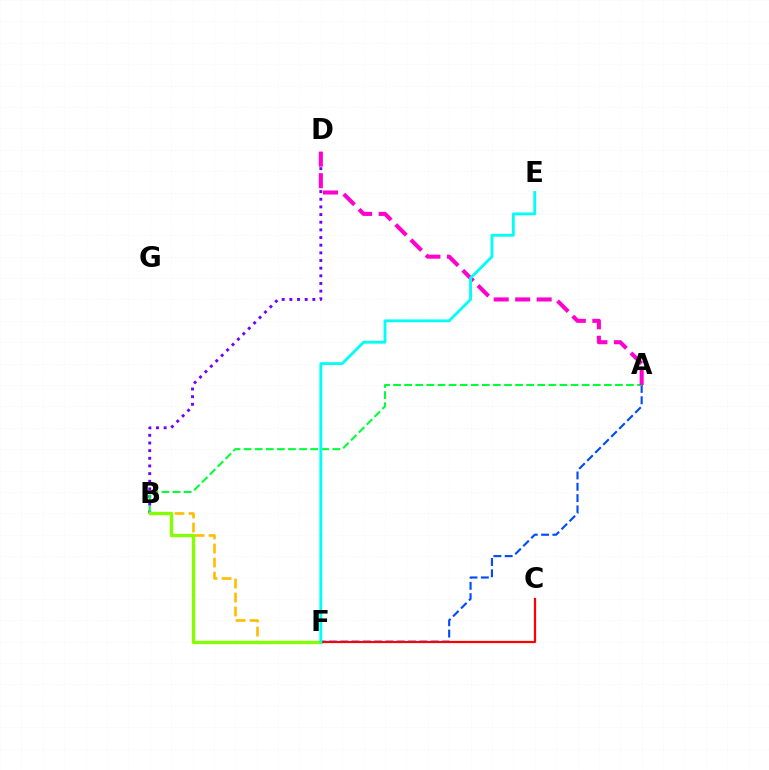{('B', 'F'): [{'color': '#ffbd00', 'line_style': 'dashed', 'thickness': 1.9}, {'color': '#84ff00', 'line_style': 'solid', 'thickness': 2.42}], ('B', 'D'): [{'color': '#7200ff', 'line_style': 'dotted', 'thickness': 2.08}], ('A', 'F'): [{'color': '#004bff', 'line_style': 'dashed', 'thickness': 1.54}], ('A', 'B'): [{'color': '#00ff39', 'line_style': 'dashed', 'thickness': 1.51}], ('A', 'D'): [{'color': '#ff00cf', 'line_style': 'dashed', 'thickness': 2.92}], ('C', 'F'): [{'color': '#ff0000', 'line_style': 'solid', 'thickness': 1.59}], ('E', 'F'): [{'color': '#00fff6', 'line_style': 'solid', 'thickness': 2.06}]}